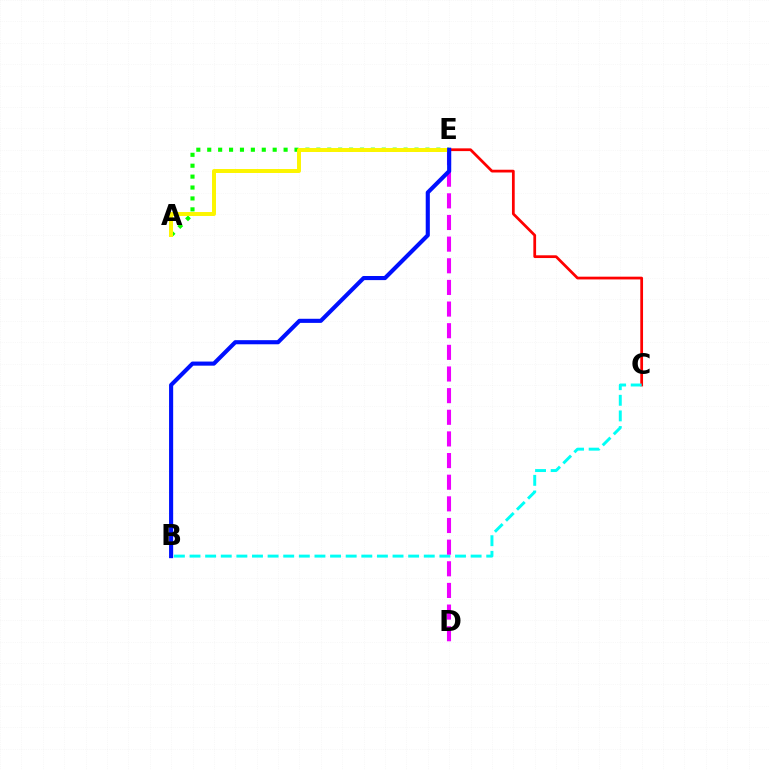{('C', 'E'): [{'color': '#ff0000', 'line_style': 'solid', 'thickness': 1.98}], ('A', 'E'): [{'color': '#08ff00', 'line_style': 'dotted', 'thickness': 2.96}, {'color': '#fcf500', 'line_style': 'solid', 'thickness': 2.86}], ('B', 'C'): [{'color': '#00fff6', 'line_style': 'dashed', 'thickness': 2.12}], ('D', 'E'): [{'color': '#ee00ff', 'line_style': 'dashed', 'thickness': 2.94}], ('B', 'E'): [{'color': '#0010ff', 'line_style': 'solid', 'thickness': 2.96}]}